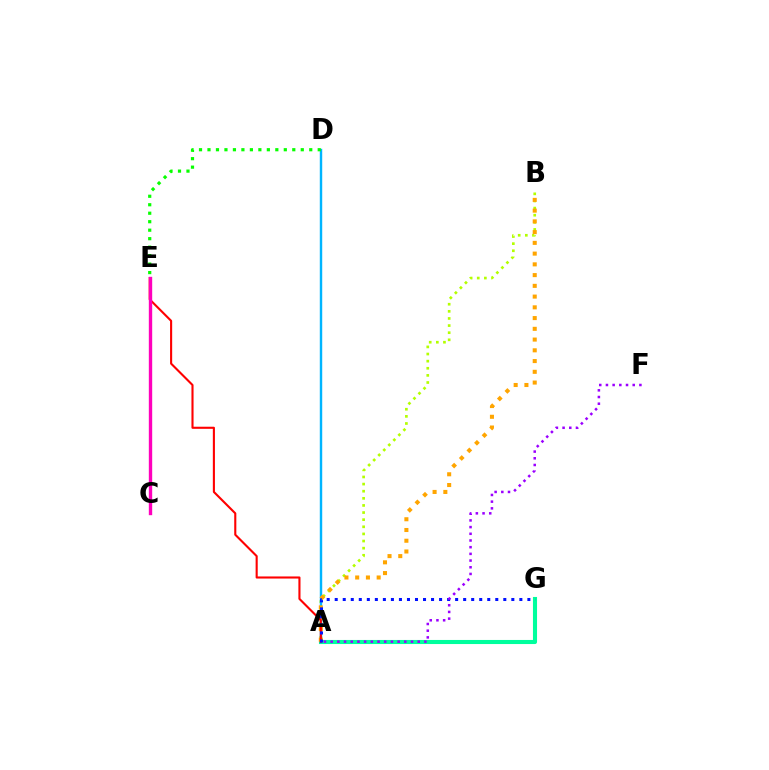{('A', 'G'): [{'color': '#00ff9d', 'line_style': 'solid', 'thickness': 2.94}, {'color': '#0010ff', 'line_style': 'dotted', 'thickness': 2.18}], ('A', 'B'): [{'color': '#b3ff00', 'line_style': 'dotted', 'thickness': 1.93}, {'color': '#ffa500', 'line_style': 'dotted', 'thickness': 2.92}], ('A', 'D'): [{'color': '#00b5ff', 'line_style': 'solid', 'thickness': 1.75}], ('A', 'E'): [{'color': '#ff0000', 'line_style': 'solid', 'thickness': 1.51}], ('C', 'E'): [{'color': '#ff00bd', 'line_style': 'solid', 'thickness': 2.42}], ('D', 'E'): [{'color': '#08ff00', 'line_style': 'dotted', 'thickness': 2.3}], ('A', 'F'): [{'color': '#9b00ff', 'line_style': 'dotted', 'thickness': 1.82}]}